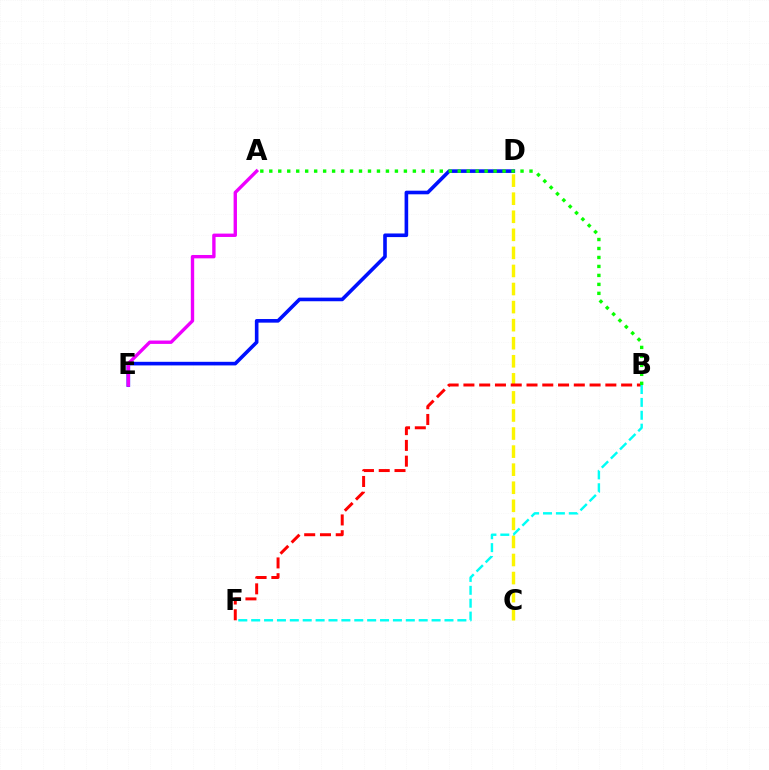{('D', 'E'): [{'color': '#0010ff', 'line_style': 'solid', 'thickness': 2.6}], ('C', 'D'): [{'color': '#fcf500', 'line_style': 'dashed', 'thickness': 2.45}], ('B', 'F'): [{'color': '#ff0000', 'line_style': 'dashed', 'thickness': 2.14}, {'color': '#00fff6', 'line_style': 'dashed', 'thickness': 1.75}], ('A', 'E'): [{'color': '#ee00ff', 'line_style': 'solid', 'thickness': 2.42}], ('A', 'B'): [{'color': '#08ff00', 'line_style': 'dotted', 'thickness': 2.44}]}